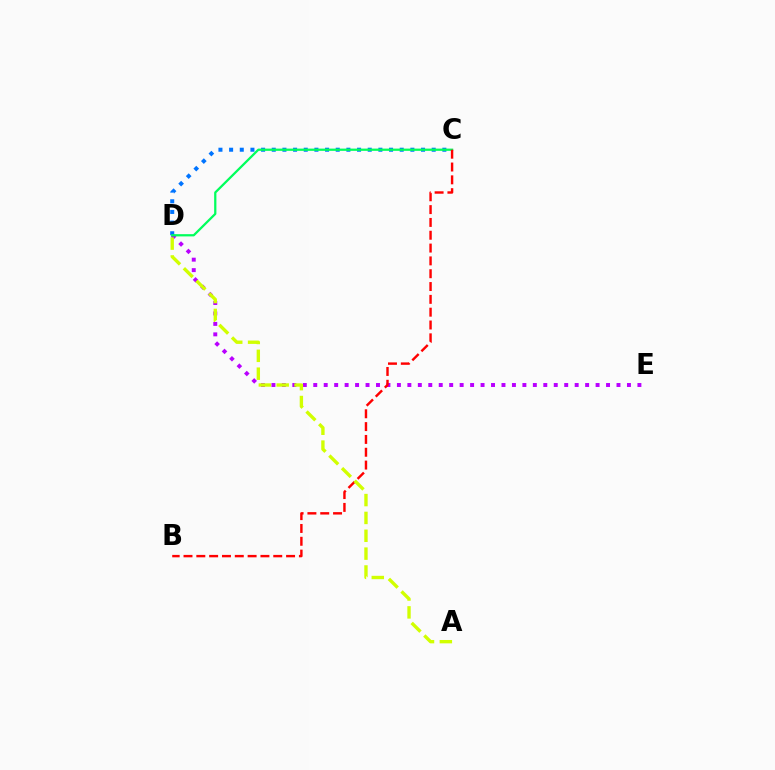{('D', 'E'): [{'color': '#b900ff', 'line_style': 'dotted', 'thickness': 2.84}], ('C', 'D'): [{'color': '#0074ff', 'line_style': 'dotted', 'thickness': 2.9}, {'color': '#00ff5c', 'line_style': 'solid', 'thickness': 1.62}], ('B', 'C'): [{'color': '#ff0000', 'line_style': 'dashed', 'thickness': 1.74}], ('A', 'D'): [{'color': '#d1ff00', 'line_style': 'dashed', 'thickness': 2.42}]}